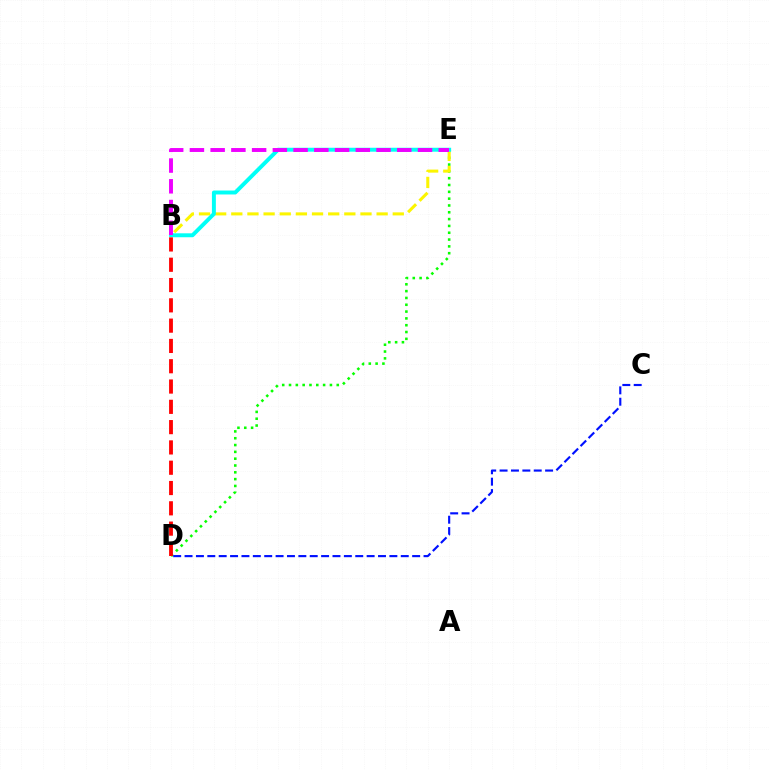{('D', 'E'): [{'color': '#08ff00', 'line_style': 'dotted', 'thickness': 1.85}], ('B', 'E'): [{'color': '#fcf500', 'line_style': 'dashed', 'thickness': 2.19}, {'color': '#00fff6', 'line_style': 'solid', 'thickness': 2.84}, {'color': '#ee00ff', 'line_style': 'dashed', 'thickness': 2.82}], ('B', 'D'): [{'color': '#ff0000', 'line_style': 'dashed', 'thickness': 2.76}], ('C', 'D'): [{'color': '#0010ff', 'line_style': 'dashed', 'thickness': 1.55}]}